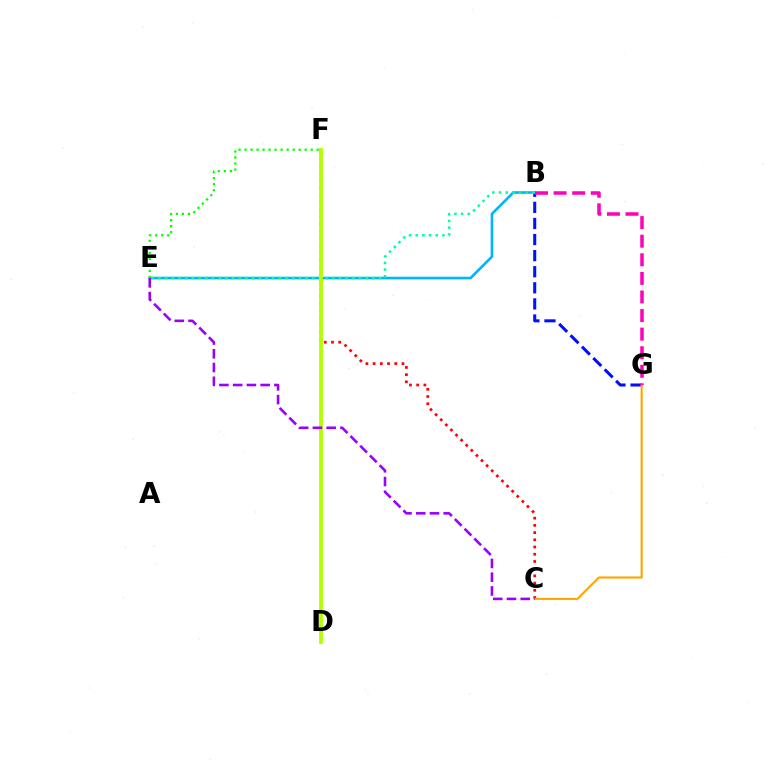{('B', 'G'): [{'color': '#0010ff', 'line_style': 'dashed', 'thickness': 2.19}, {'color': '#ff00bd', 'line_style': 'dashed', 'thickness': 2.53}], ('C', 'F'): [{'color': '#ff0000', 'line_style': 'dotted', 'thickness': 1.96}], ('C', 'G'): [{'color': '#ffa500', 'line_style': 'solid', 'thickness': 1.52}], ('B', 'E'): [{'color': '#00b5ff', 'line_style': 'solid', 'thickness': 1.89}, {'color': '#00ff9d', 'line_style': 'dotted', 'thickness': 1.82}], ('E', 'F'): [{'color': '#08ff00', 'line_style': 'dotted', 'thickness': 1.63}], ('D', 'F'): [{'color': '#b3ff00', 'line_style': 'solid', 'thickness': 2.74}], ('C', 'E'): [{'color': '#9b00ff', 'line_style': 'dashed', 'thickness': 1.87}]}